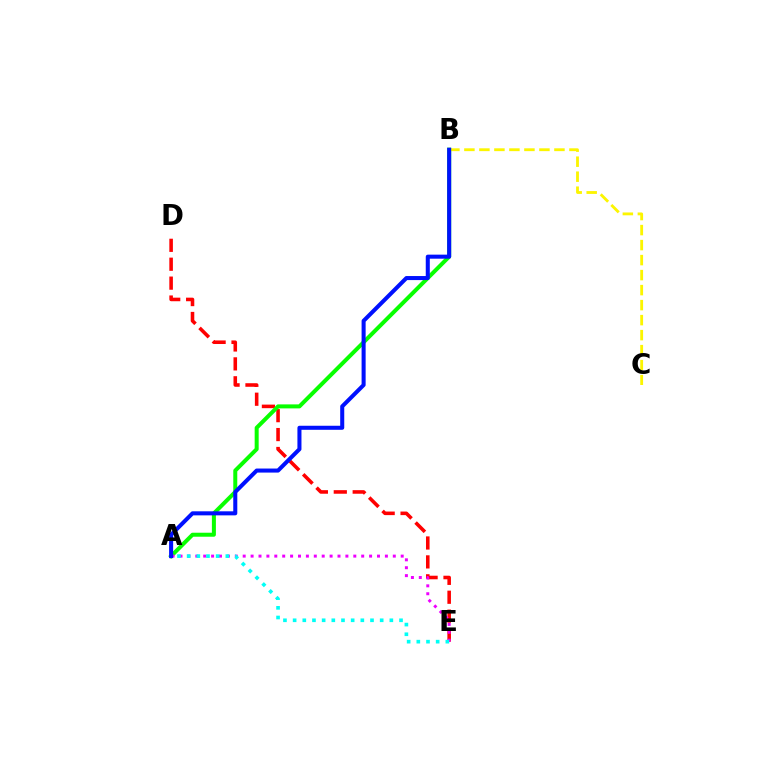{('D', 'E'): [{'color': '#ff0000', 'line_style': 'dashed', 'thickness': 2.57}], ('A', 'B'): [{'color': '#08ff00', 'line_style': 'solid', 'thickness': 2.88}, {'color': '#0010ff', 'line_style': 'solid', 'thickness': 2.91}], ('A', 'E'): [{'color': '#ee00ff', 'line_style': 'dotted', 'thickness': 2.15}, {'color': '#00fff6', 'line_style': 'dotted', 'thickness': 2.63}], ('B', 'C'): [{'color': '#fcf500', 'line_style': 'dashed', 'thickness': 2.04}]}